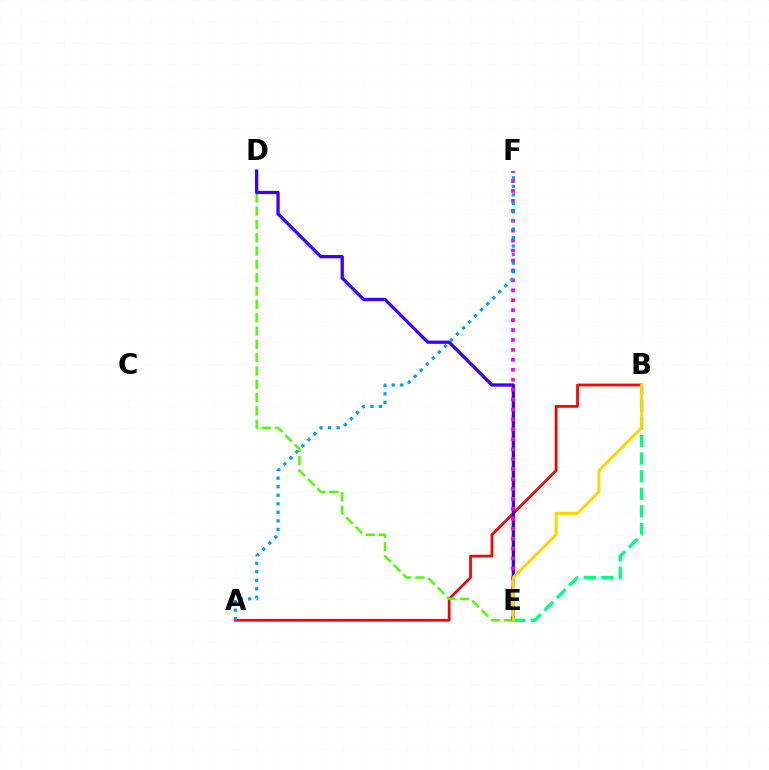{('A', 'B'): [{'color': '#ff0000', 'line_style': 'solid', 'thickness': 1.97}], ('D', 'E'): [{'color': '#4fff00', 'line_style': 'dashed', 'thickness': 1.81}, {'color': '#3700ff', 'line_style': 'solid', 'thickness': 2.35}], ('E', 'F'): [{'color': '#ff00ed', 'line_style': 'dotted', 'thickness': 2.7}], ('A', 'F'): [{'color': '#009eff', 'line_style': 'dotted', 'thickness': 2.32}], ('B', 'E'): [{'color': '#00ff86', 'line_style': 'dashed', 'thickness': 2.39}, {'color': '#ffd500', 'line_style': 'solid', 'thickness': 2.17}]}